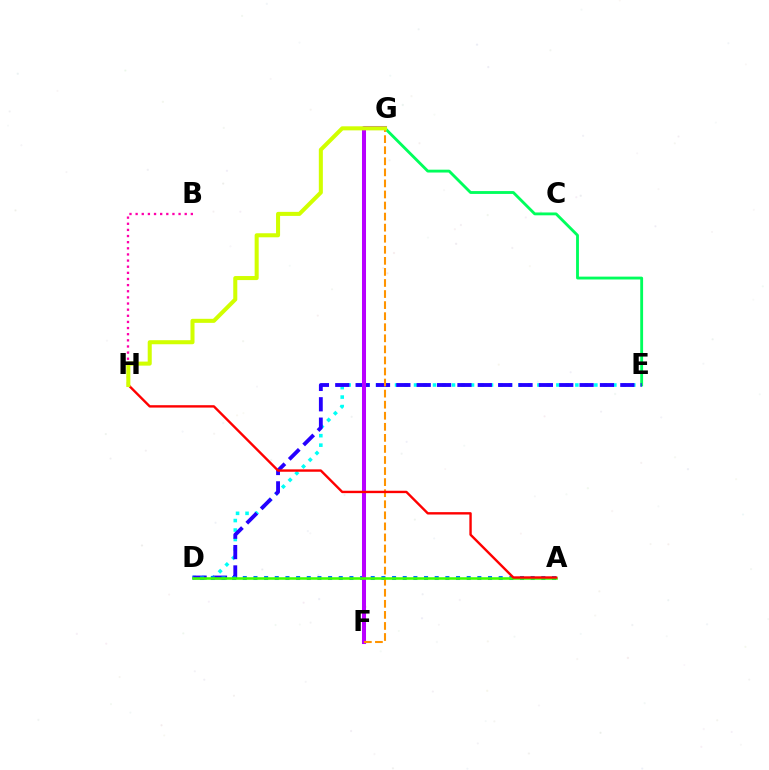{('E', 'G'): [{'color': '#00ff5c', 'line_style': 'solid', 'thickness': 2.05}], ('D', 'E'): [{'color': '#00fff6', 'line_style': 'dotted', 'thickness': 2.58}, {'color': '#2500ff', 'line_style': 'dashed', 'thickness': 2.77}], ('A', 'D'): [{'color': '#0074ff', 'line_style': 'dotted', 'thickness': 2.9}, {'color': '#3dff00', 'line_style': 'solid', 'thickness': 1.84}], ('B', 'H'): [{'color': '#ff00ac', 'line_style': 'dotted', 'thickness': 1.67}], ('F', 'G'): [{'color': '#b900ff', 'line_style': 'solid', 'thickness': 2.9}, {'color': '#ff9400', 'line_style': 'dashed', 'thickness': 1.5}], ('A', 'H'): [{'color': '#ff0000', 'line_style': 'solid', 'thickness': 1.72}], ('G', 'H'): [{'color': '#d1ff00', 'line_style': 'solid', 'thickness': 2.91}]}